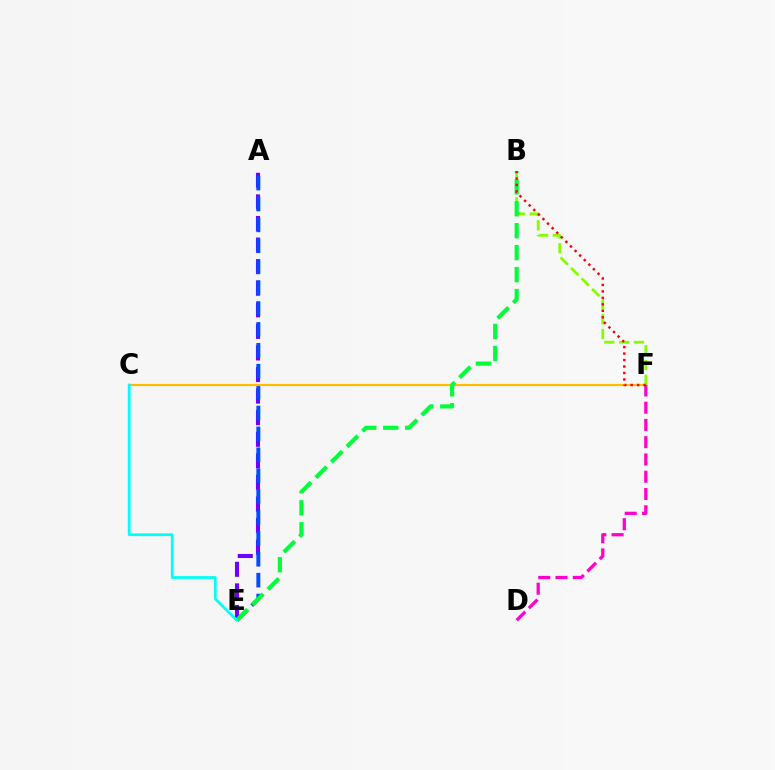{('A', 'E'): [{'color': '#7200ff', 'line_style': 'dashed', 'thickness': 2.93}, {'color': '#004bff', 'line_style': 'dashed', 'thickness': 2.84}], ('C', 'F'): [{'color': '#ffbd00', 'line_style': 'solid', 'thickness': 1.56}], ('B', 'F'): [{'color': '#84ff00', 'line_style': 'dashed', 'thickness': 2.01}, {'color': '#ff0000', 'line_style': 'dotted', 'thickness': 1.76}], ('D', 'F'): [{'color': '#ff00cf', 'line_style': 'dashed', 'thickness': 2.34}], ('B', 'E'): [{'color': '#00ff39', 'line_style': 'dashed', 'thickness': 2.98}], ('C', 'E'): [{'color': '#00fff6', 'line_style': 'solid', 'thickness': 1.98}]}